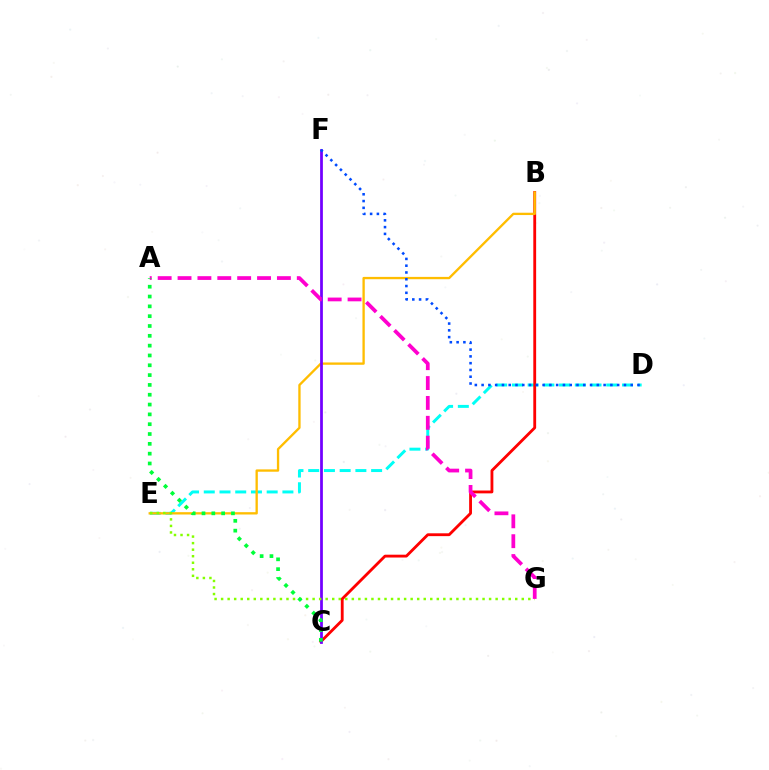{('D', 'E'): [{'color': '#00fff6', 'line_style': 'dashed', 'thickness': 2.14}], ('B', 'C'): [{'color': '#ff0000', 'line_style': 'solid', 'thickness': 2.04}], ('B', 'E'): [{'color': '#ffbd00', 'line_style': 'solid', 'thickness': 1.68}], ('C', 'F'): [{'color': '#7200ff', 'line_style': 'solid', 'thickness': 1.98}], ('D', 'F'): [{'color': '#004bff', 'line_style': 'dotted', 'thickness': 1.84}], ('E', 'G'): [{'color': '#84ff00', 'line_style': 'dotted', 'thickness': 1.78}], ('A', 'G'): [{'color': '#ff00cf', 'line_style': 'dashed', 'thickness': 2.7}], ('A', 'C'): [{'color': '#00ff39', 'line_style': 'dotted', 'thickness': 2.67}]}